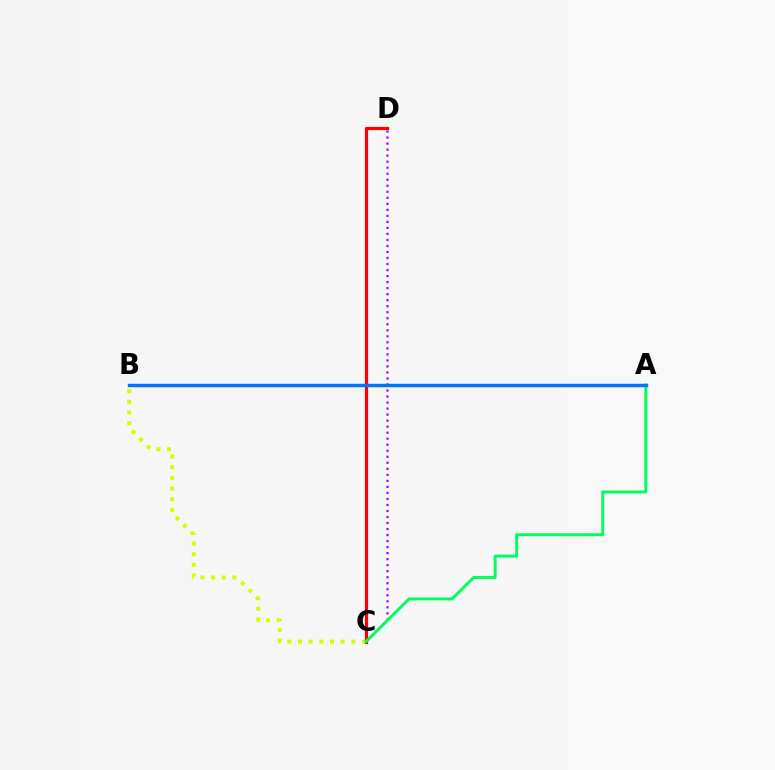{('B', 'C'): [{'color': '#d1ff00', 'line_style': 'dotted', 'thickness': 2.9}], ('C', 'D'): [{'color': '#b900ff', 'line_style': 'dotted', 'thickness': 1.64}, {'color': '#ff0000', 'line_style': 'solid', 'thickness': 2.31}], ('A', 'C'): [{'color': '#00ff5c', 'line_style': 'solid', 'thickness': 2.13}], ('A', 'B'): [{'color': '#0074ff', 'line_style': 'solid', 'thickness': 2.48}]}